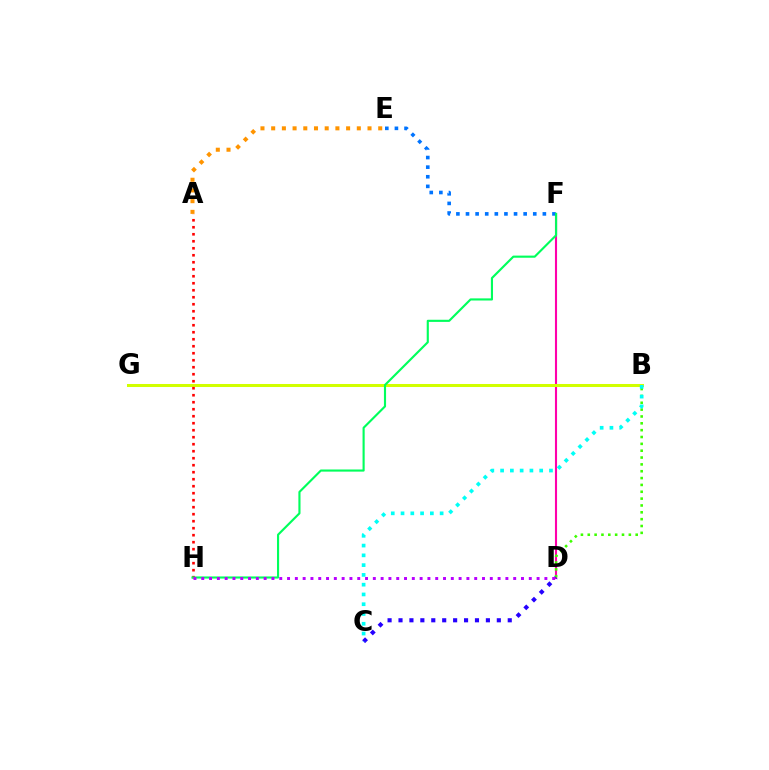{('D', 'F'): [{'color': '#ff00ac', 'line_style': 'solid', 'thickness': 1.52}], ('B', 'D'): [{'color': '#3dff00', 'line_style': 'dotted', 'thickness': 1.86}], ('C', 'D'): [{'color': '#2500ff', 'line_style': 'dotted', 'thickness': 2.97}], ('B', 'G'): [{'color': '#d1ff00', 'line_style': 'solid', 'thickness': 2.18}], ('E', 'F'): [{'color': '#0074ff', 'line_style': 'dotted', 'thickness': 2.61}], ('A', 'H'): [{'color': '#ff0000', 'line_style': 'dotted', 'thickness': 1.9}], ('B', 'C'): [{'color': '#00fff6', 'line_style': 'dotted', 'thickness': 2.66}], ('F', 'H'): [{'color': '#00ff5c', 'line_style': 'solid', 'thickness': 1.53}], ('A', 'E'): [{'color': '#ff9400', 'line_style': 'dotted', 'thickness': 2.91}], ('D', 'H'): [{'color': '#b900ff', 'line_style': 'dotted', 'thickness': 2.12}]}